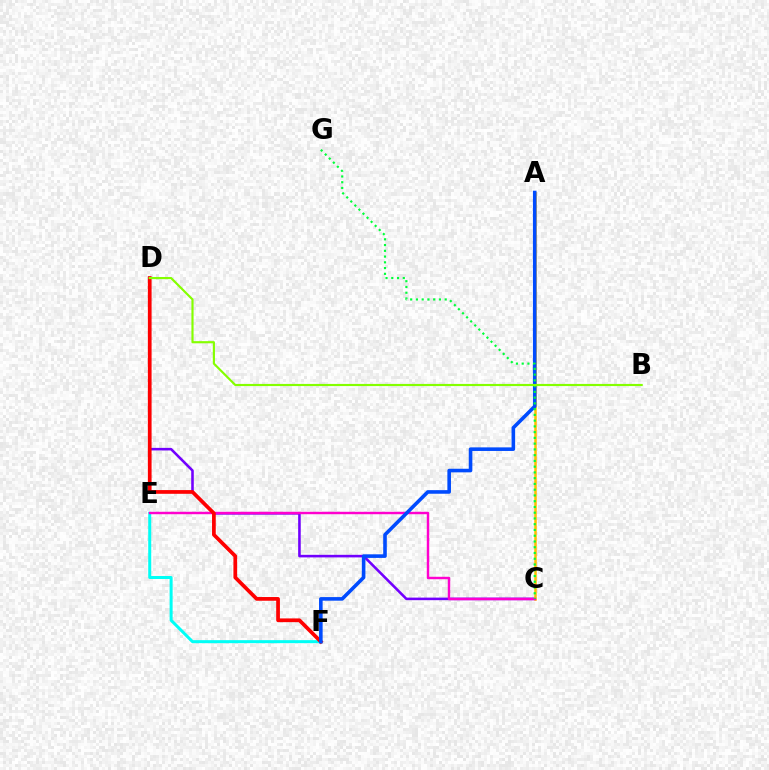{('E', 'F'): [{'color': '#00fff6', 'line_style': 'solid', 'thickness': 2.17}], ('C', 'D'): [{'color': '#7200ff', 'line_style': 'solid', 'thickness': 1.85}], ('A', 'C'): [{'color': '#ffbd00', 'line_style': 'solid', 'thickness': 1.81}], ('C', 'E'): [{'color': '#ff00cf', 'line_style': 'solid', 'thickness': 1.76}], ('D', 'F'): [{'color': '#ff0000', 'line_style': 'solid', 'thickness': 2.68}], ('A', 'F'): [{'color': '#004bff', 'line_style': 'solid', 'thickness': 2.59}], ('C', 'G'): [{'color': '#00ff39', 'line_style': 'dotted', 'thickness': 1.56}], ('B', 'D'): [{'color': '#84ff00', 'line_style': 'solid', 'thickness': 1.55}]}